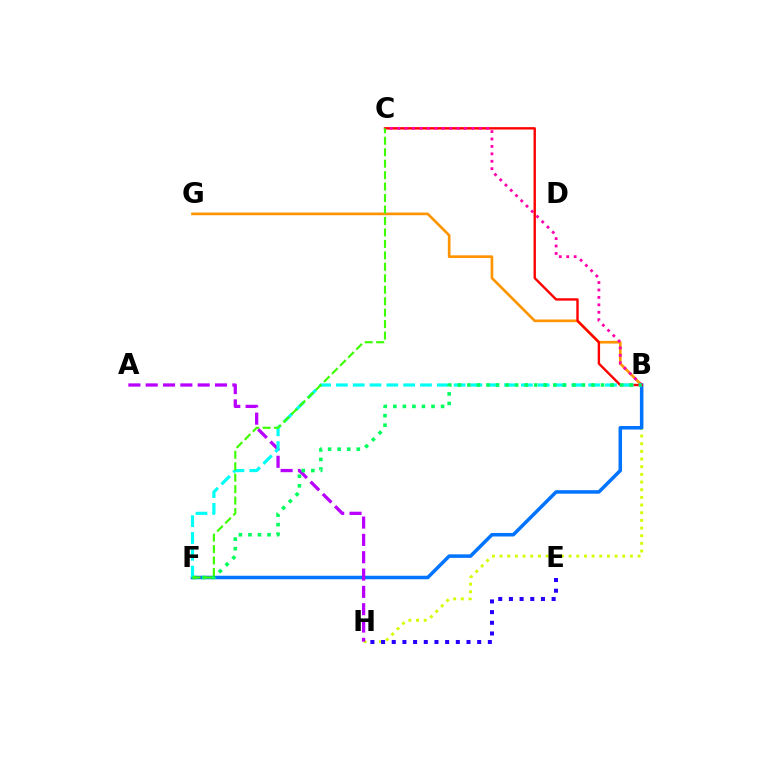{('B', 'H'): [{'color': '#d1ff00', 'line_style': 'dotted', 'thickness': 2.08}], ('B', 'G'): [{'color': '#ff9400', 'line_style': 'solid', 'thickness': 1.92}], ('B', 'F'): [{'color': '#0074ff', 'line_style': 'solid', 'thickness': 2.53}, {'color': '#00fff6', 'line_style': 'dashed', 'thickness': 2.28}, {'color': '#00ff5c', 'line_style': 'dotted', 'thickness': 2.59}], ('A', 'H'): [{'color': '#b900ff', 'line_style': 'dashed', 'thickness': 2.35}], ('B', 'C'): [{'color': '#ff0000', 'line_style': 'solid', 'thickness': 1.72}, {'color': '#ff00ac', 'line_style': 'dotted', 'thickness': 2.02}], ('E', 'H'): [{'color': '#2500ff', 'line_style': 'dotted', 'thickness': 2.9}], ('C', 'F'): [{'color': '#3dff00', 'line_style': 'dashed', 'thickness': 1.56}]}